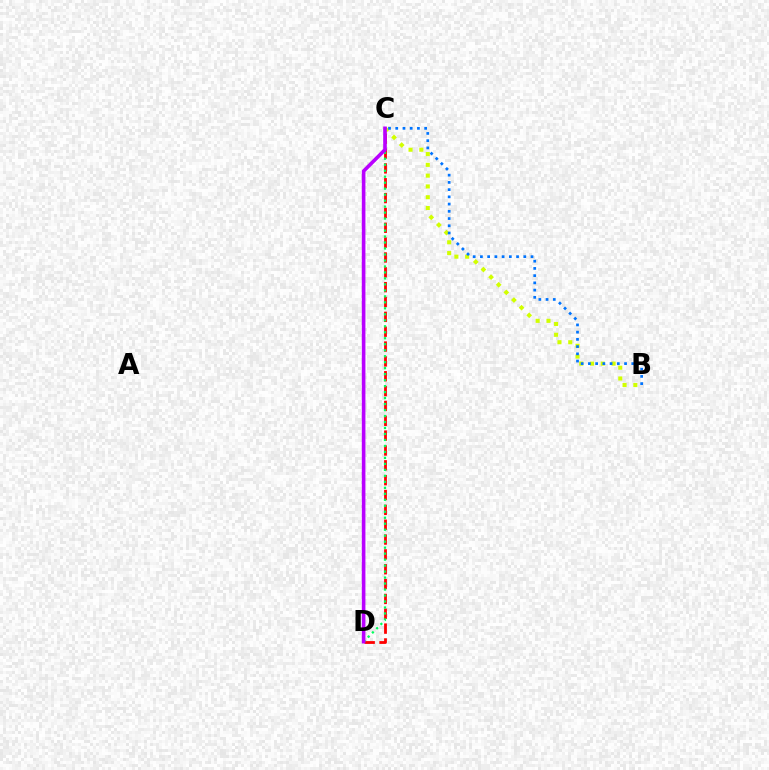{('B', 'C'): [{'color': '#d1ff00', 'line_style': 'dotted', 'thickness': 2.93}, {'color': '#0074ff', 'line_style': 'dotted', 'thickness': 1.96}], ('C', 'D'): [{'color': '#ff0000', 'line_style': 'dashed', 'thickness': 2.02}, {'color': '#00ff5c', 'line_style': 'dotted', 'thickness': 1.63}, {'color': '#b900ff', 'line_style': 'solid', 'thickness': 2.6}]}